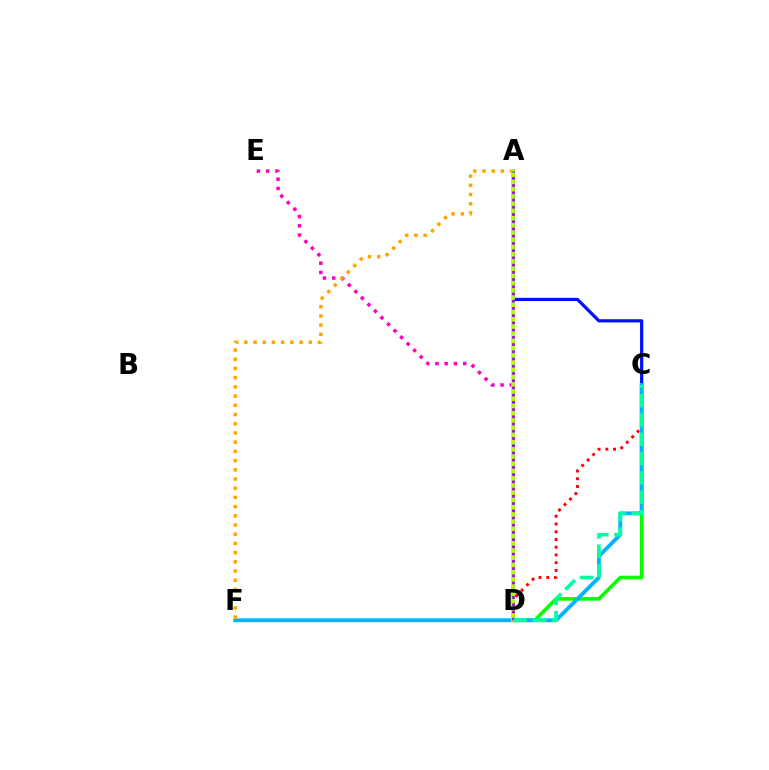{('A', 'C'): [{'color': '#0010ff', 'line_style': 'solid', 'thickness': 2.31}], ('C', 'D'): [{'color': '#ff0000', 'line_style': 'dotted', 'thickness': 2.1}, {'color': '#08ff00', 'line_style': 'solid', 'thickness': 2.59}, {'color': '#00ff9d', 'line_style': 'dashed', 'thickness': 2.63}], ('C', 'F'): [{'color': '#00b5ff', 'line_style': 'solid', 'thickness': 2.75}], ('D', 'E'): [{'color': '#ff00bd', 'line_style': 'dotted', 'thickness': 2.51}], ('A', 'F'): [{'color': '#ffa500', 'line_style': 'dotted', 'thickness': 2.5}], ('A', 'D'): [{'color': '#b3ff00', 'line_style': 'solid', 'thickness': 2.69}, {'color': '#9b00ff', 'line_style': 'dotted', 'thickness': 1.96}]}